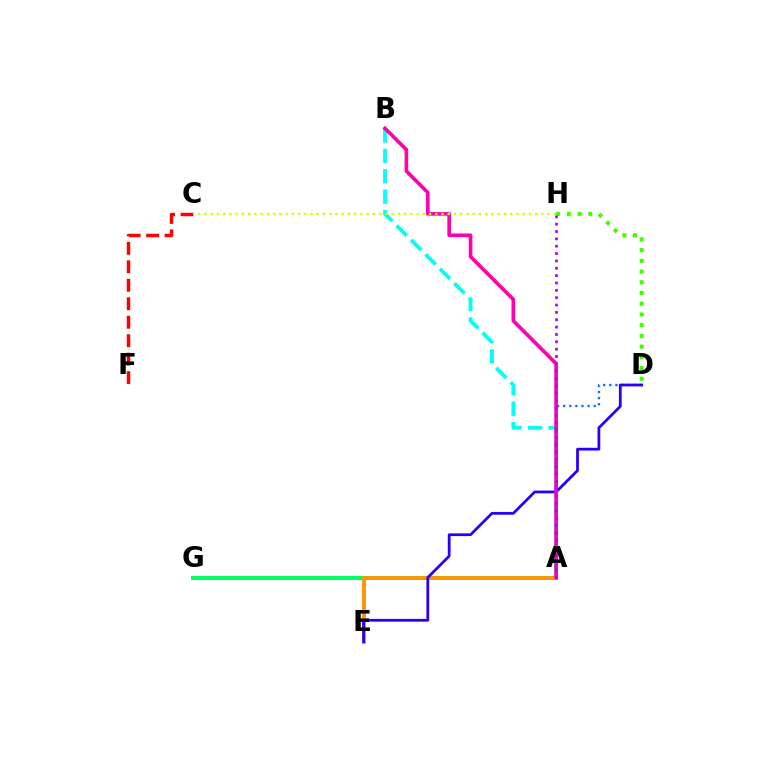{('D', 'H'): [{'color': '#3dff00', 'line_style': 'dotted', 'thickness': 2.91}], ('A', 'D'): [{'color': '#0074ff', 'line_style': 'dotted', 'thickness': 1.66}], ('A', 'G'): [{'color': '#00ff5c', 'line_style': 'solid', 'thickness': 2.86}], ('A', 'B'): [{'color': '#00fff6', 'line_style': 'dashed', 'thickness': 2.77}, {'color': '#ff00ac', 'line_style': 'solid', 'thickness': 2.63}], ('A', 'E'): [{'color': '#ff9400', 'line_style': 'solid', 'thickness': 2.77}], ('C', 'F'): [{'color': '#ff0000', 'line_style': 'dashed', 'thickness': 2.51}], ('D', 'E'): [{'color': '#2500ff', 'line_style': 'solid', 'thickness': 1.99}], ('A', 'H'): [{'color': '#b900ff', 'line_style': 'dotted', 'thickness': 2.0}], ('C', 'H'): [{'color': '#d1ff00', 'line_style': 'dotted', 'thickness': 1.7}]}